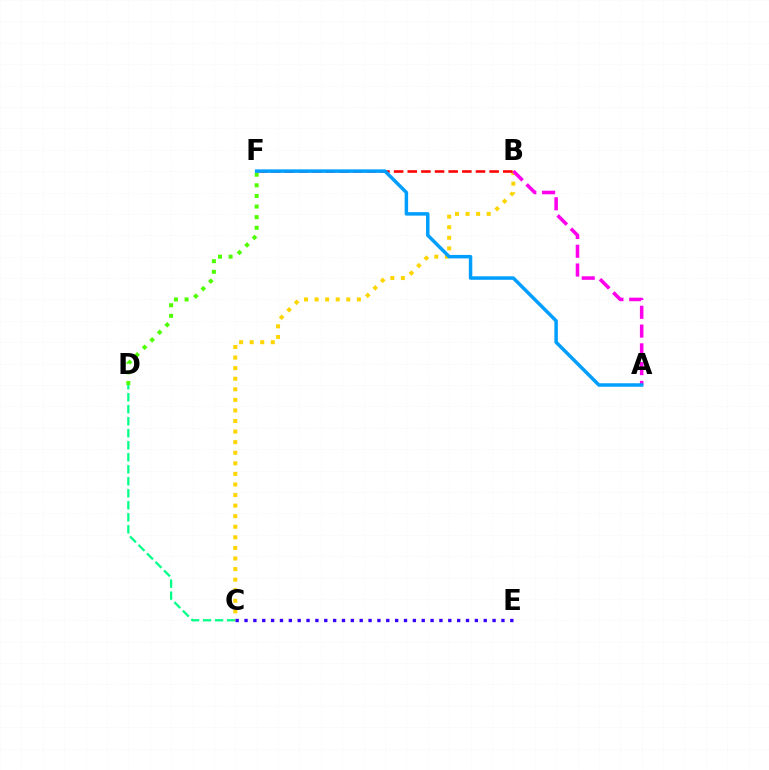{('C', 'D'): [{'color': '#00ff86', 'line_style': 'dashed', 'thickness': 1.63}], ('B', 'C'): [{'color': '#ffd500', 'line_style': 'dotted', 'thickness': 2.87}], ('A', 'B'): [{'color': '#ff00ed', 'line_style': 'dashed', 'thickness': 2.55}], ('D', 'F'): [{'color': '#4fff00', 'line_style': 'dotted', 'thickness': 2.88}], ('C', 'E'): [{'color': '#3700ff', 'line_style': 'dotted', 'thickness': 2.41}], ('B', 'F'): [{'color': '#ff0000', 'line_style': 'dashed', 'thickness': 1.85}], ('A', 'F'): [{'color': '#009eff', 'line_style': 'solid', 'thickness': 2.5}]}